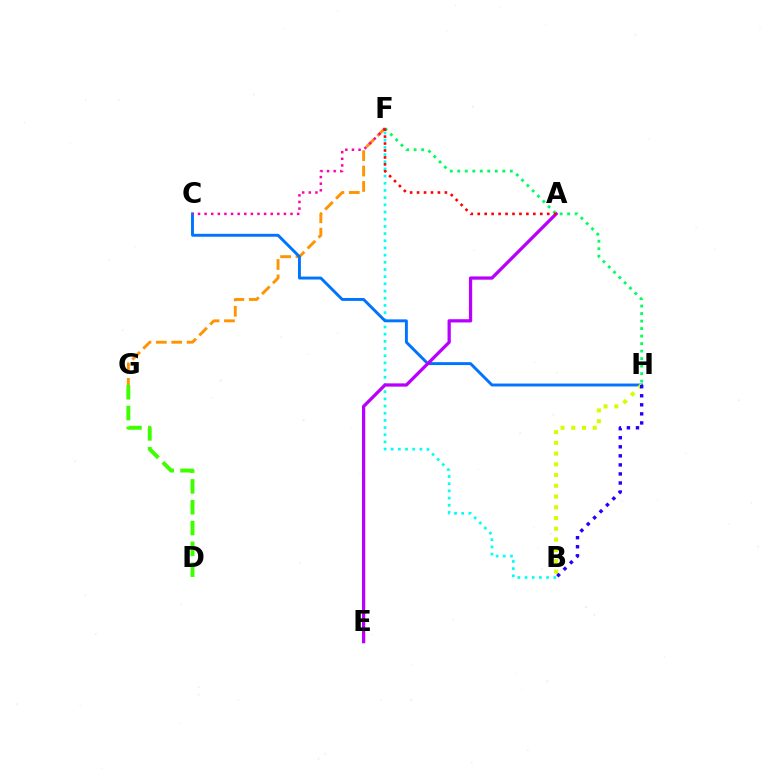{('B', 'F'): [{'color': '#00fff6', 'line_style': 'dotted', 'thickness': 1.95}], ('D', 'G'): [{'color': '#3dff00', 'line_style': 'dashed', 'thickness': 2.83}], ('F', 'G'): [{'color': '#ff9400', 'line_style': 'dashed', 'thickness': 2.09}], ('C', 'H'): [{'color': '#0074ff', 'line_style': 'solid', 'thickness': 2.1}], ('A', 'E'): [{'color': '#b900ff', 'line_style': 'solid', 'thickness': 2.34}], ('C', 'F'): [{'color': '#ff00ac', 'line_style': 'dotted', 'thickness': 1.8}], ('F', 'H'): [{'color': '#00ff5c', 'line_style': 'dotted', 'thickness': 2.04}], ('B', 'H'): [{'color': '#d1ff00', 'line_style': 'dotted', 'thickness': 2.92}, {'color': '#2500ff', 'line_style': 'dotted', 'thickness': 2.46}], ('A', 'F'): [{'color': '#ff0000', 'line_style': 'dotted', 'thickness': 1.89}]}